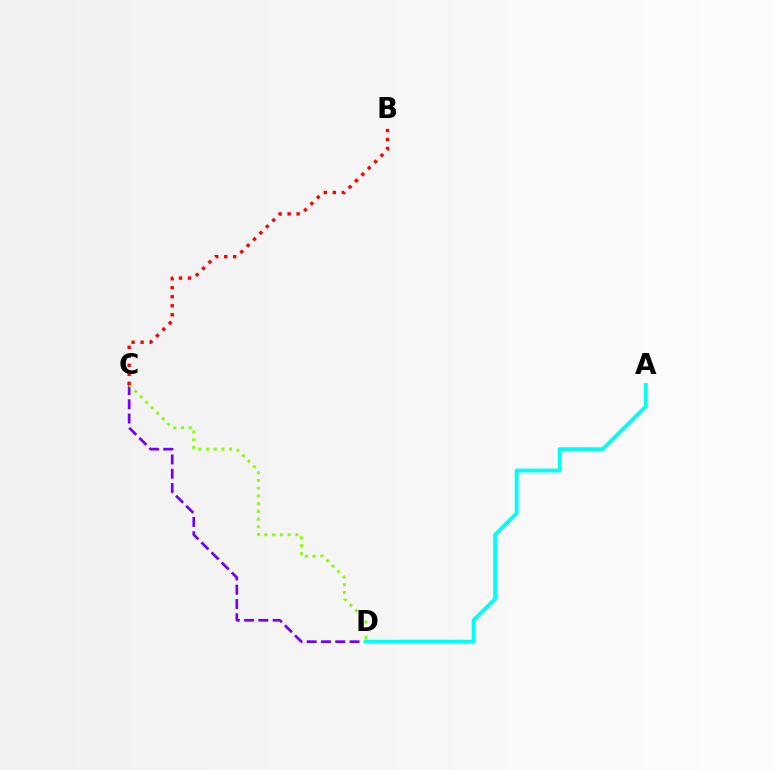{('C', 'D'): [{'color': '#7200ff', 'line_style': 'dashed', 'thickness': 1.94}, {'color': '#84ff00', 'line_style': 'dotted', 'thickness': 2.1}], ('B', 'C'): [{'color': '#ff0000', 'line_style': 'dotted', 'thickness': 2.45}], ('A', 'D'): [{'color': '#00fff6', 'line_style': 'solid', 'thickness': 2.8}]}